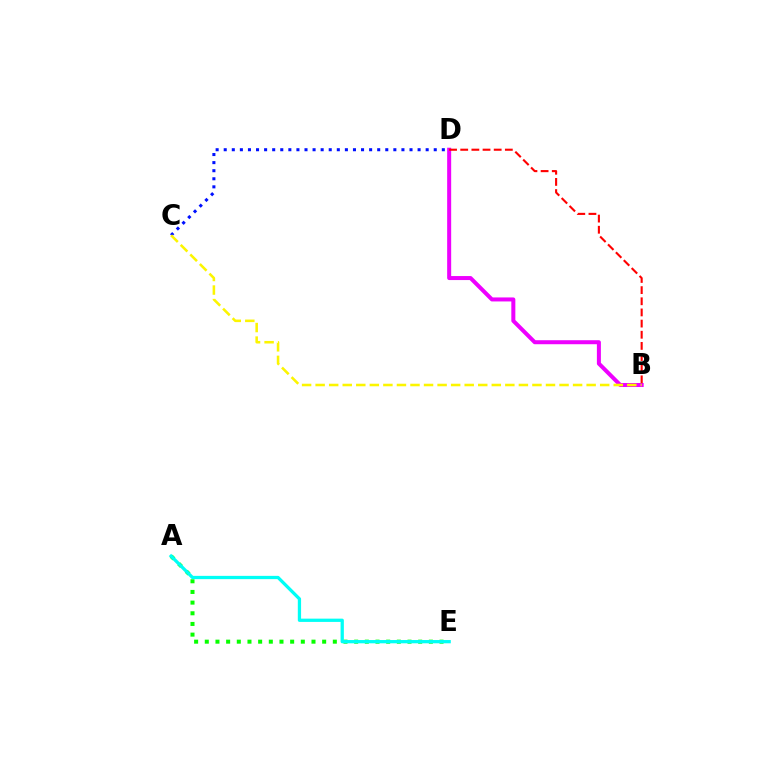{('C', 'D'): [{'color': '#0010ff', 'line_style': 'dotted', 'thickness': 2.19}], ('B', 'D'): [{'color': '#ee00ff', 'line_style': 'solid', 'thickness': 2.89}, {'color': '#ff0000', 'line_style': 'dashed', 'thickness': 1.52}], ('A', 'E'): [{'color': '#08ff00', 'line_style': 'dotted', 'thickness': 2.9}, {'color': '#00fff6', 'line_style': 'solid', 'thickness': 2.36}], ('B', 'C'): [{'color': '#fcf500', 'line_style': 'dashed', 'thickness': 1.84}]}